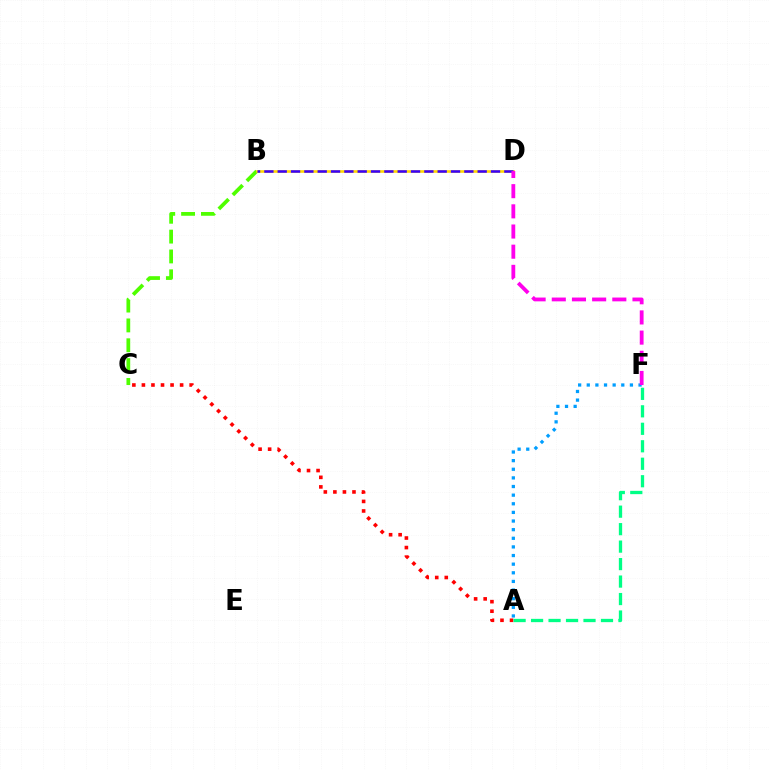{('B', 'C'): [{'color': '#4fff00', 'line_style': 'dashed', 'thickness': 2.7}], ('A', 'C'): [{'color': '#ff0000', 'line_style': 'dotted', 'thickness': 2.59}], ('A', 'F'): [{'color': '#009eff', 'line_style': 'dotted', 'thickness': 2.34}, {'color': '#00ff86', 'line_style': 'dashed', 'thickness': 2.37}], ('B', 'D'): [{'color': '#ffd500', 'line_style': 'solid', 'thickness': 1.88}, {'color': '#3700ff', 'line_style': 'dashed', 'thickness': 1.81}], ('D', 'F'): [{'color': '#ff00ed', 'line_style': 'dashed', 'thickness': 2.74}]}